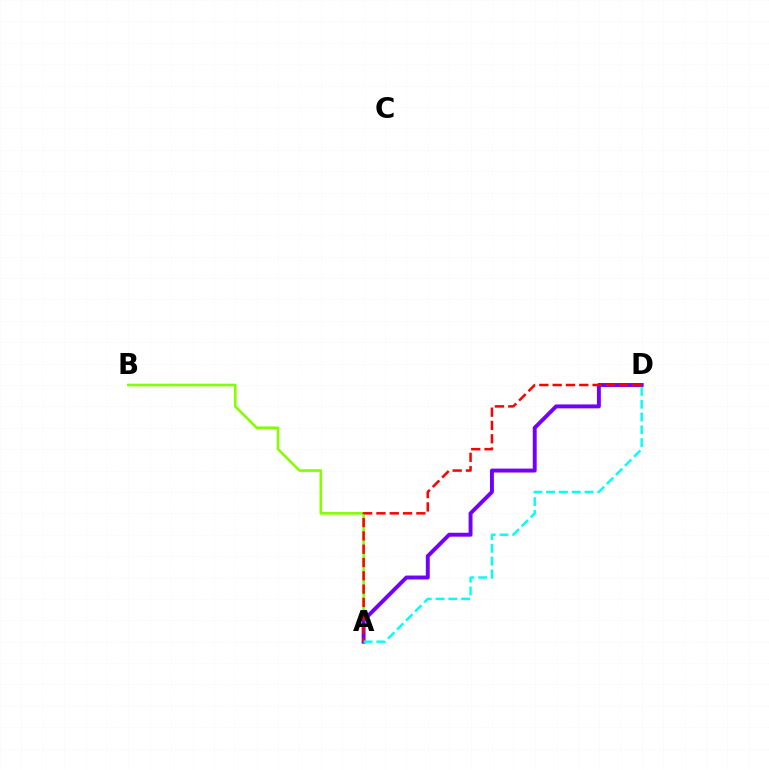{('A', 'B'): [{'color': '#84ff00', 'line_style': 'solid', 'thickness': 1.88}], ('A', 'D'): [{'color': '#7200ff', 'line_style': 'solid', 'thickness': 2.82}, {'color': '#ff0000', 'line_style': 'dashed', 'thickness': 1.81}, {'color': '#00fff6', 'line_style': 'dashed', 'thickness': 1.74}]}